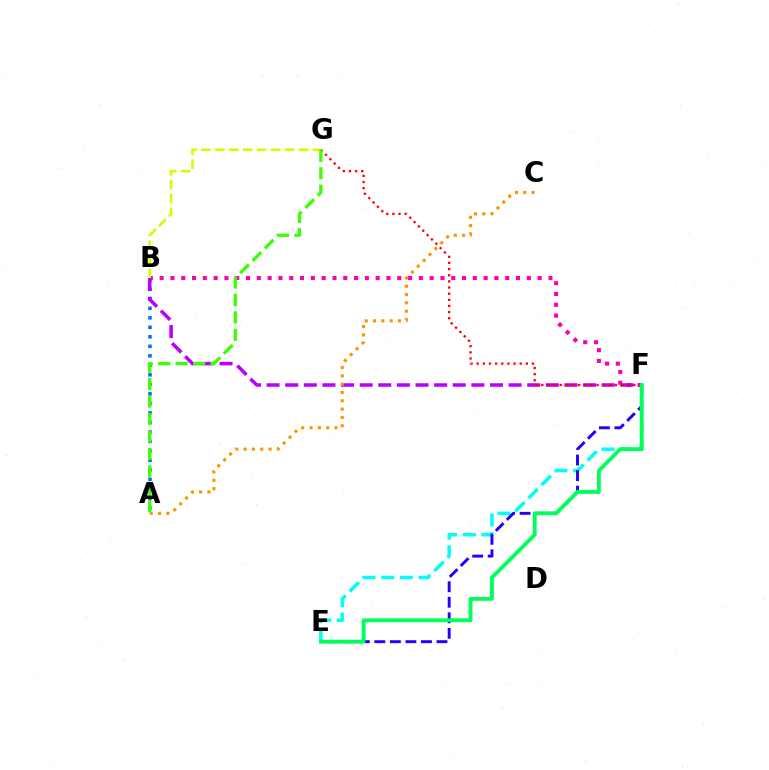{('A', 'B'): [{'color': '#0074ff', 'line_style': 'dotted', 'thickness': 2.58}], ('E', 'F'): [{'color': '#00fff6', 'line_style': 'dashed', 'thickness': 2.53}, {'color': '#2500ff', 'line_style': 'dashed', 'thickness': 2.11}, {'color': '#00ff5c', 'line_style': 'solid', 'thickness': 2.77}], ('B', 'F'): [{'color': '#ff00ac', 'line_style': 'dotted', 'thickness': 2.93}, {'color': '#b900ff', 'line_style': 'dashed', 'thickness': 2.53}], ('F', 'G'): [{'color': '#ff0000', 'line_style': 'dotted', 'thickness': 1.67}], ('A', 'C'): [{'color': '#ff9400', 'line_style': 'dotted', 'thickness': 2.26}], ('B', 'G'): [{'color': '#d1ff00', 'line_style': 'dashed', 'thickness': 1.89}], ('A', 'G'): [{'color': '#3dff00', 'line_style': 'dashed', 'thickness': 2.37}]}